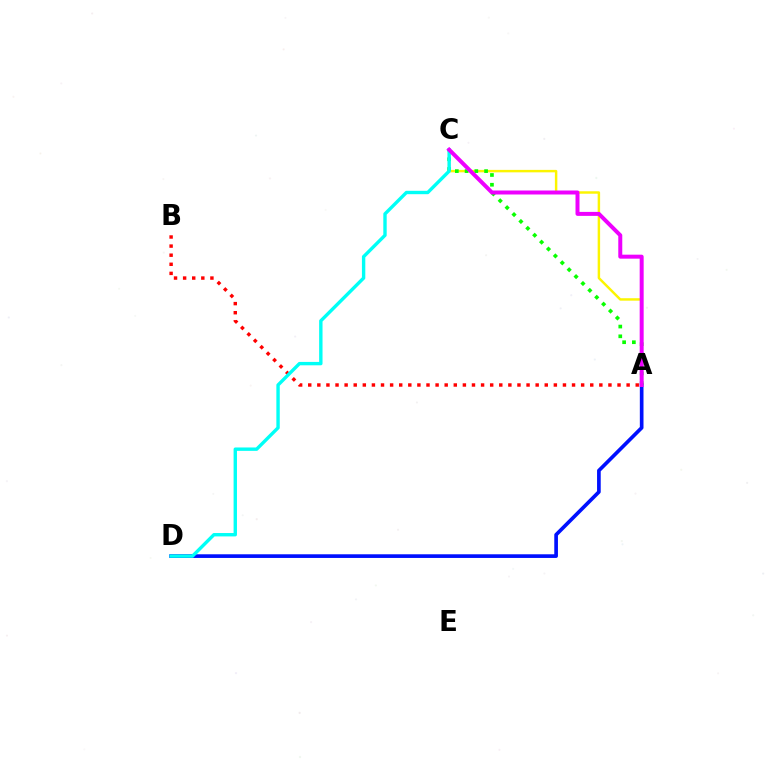{('A', 'D'): [{'color': '#0010ff', 'line_style': 'solid', 'thickness': 2.64}], ('A', 'C'): [{'color': '#fcf500', 'line_style': 'solid', 'thickness': 1.76}, {'color': '#08ff00', 'line_style': 'dotted', 'thickness': 2.65}, {'color': '#ee00ff', 'line_style': 'solid', 'thickness': 2.87}], ('A', 'B'): [{'color': '#ff0000', 'line_style': 'dotted', 'thickness': 2.47}], ('C', 'D'): [{'color': '#00fff6', 'line_style': 'solid', 'thickness': 2.44}]}